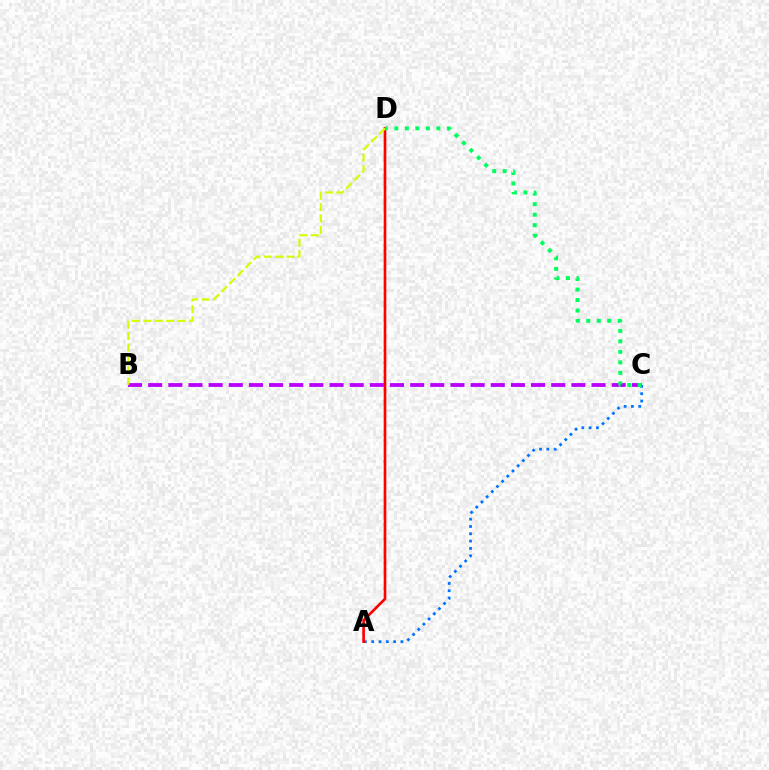{('A', 'C'): [{'color': '#0074ff', 'line_style': 'dotted', 'thickness': 1.99}], ('A', 'D'): [{'color': '#ff0000', 'line_style': 'solid', 'thickness': 1.91}], ('B', 'C'): [{'color': '#b900ff', 'line_style': 'dashed', 'thickness': 2.74}], ('B', 'D'): [{'color': '#d1ff00', 'line_style': 'dashed', 'thickness': 1.55}], ('C', 'D'): [{'color': '#00ff5c', 'line_style': 'dotted', 'thickness': 2.86}]}